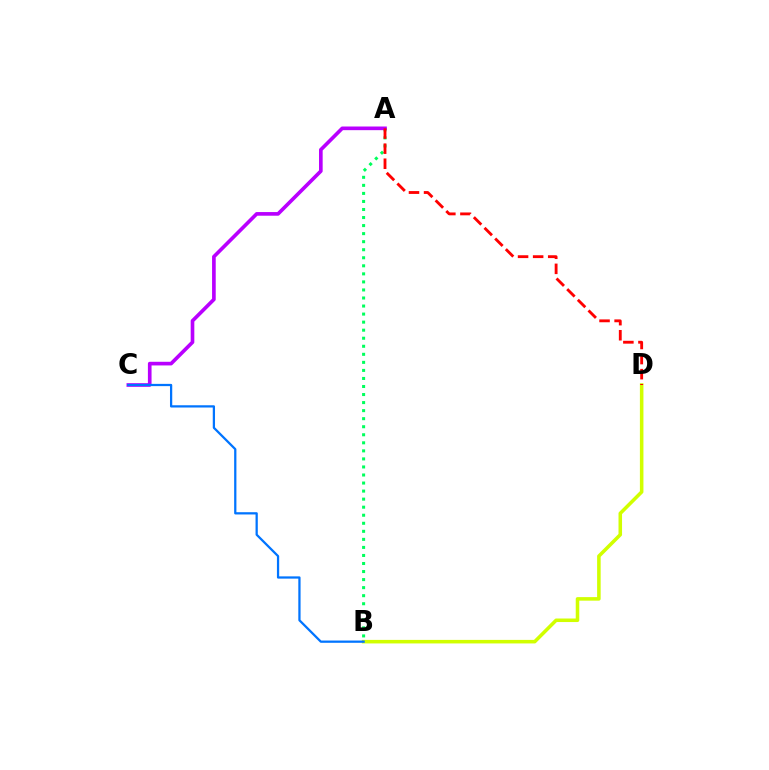{('A', 'B'): [{'color': '#00ff5c', 'line_style': 'dotted', 'thickness': 2.19}], ('B', 'D'): [{'color': '#d1ff00', 'line_style': 'solid', 'thickness': 2.55}], ('A', 'C'): [{'color': '#b900ff', 'line_style': 'solid', 'thickness': 2.63}], ('B', 'C'): [{'color': '#0074ff', 'line_style': 'solid', 'thickness': 1.62}], ('A', 'D'): [{'color': '#ff0000', 'line_style': 'dashed', 'thickness': 2.05}]}